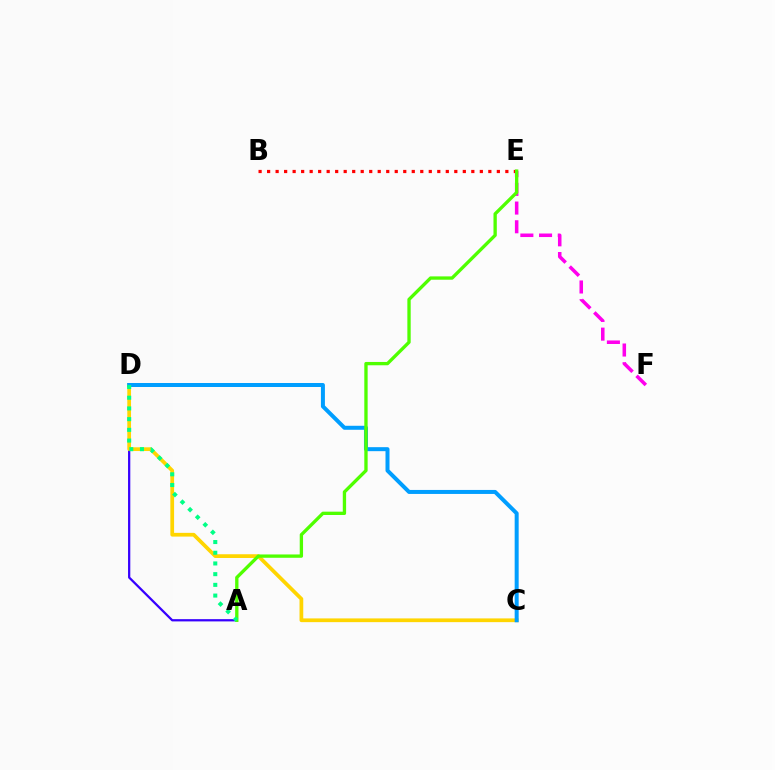{('A', 'D'): [{'color': '#3700ff', 'line_style': 'solid', 'thickness': 1.62}, {'color': '#00ff86', 'line_style': 'dotted', 'thickness': 2.91}], ('C', 'D'): [{'color': '#ffd500', 'line_style': 'solid', 'thickness': 2.69}, {'color': '#009eff', 'line_style': 'solid', 'thickness': 2.88}], ('E', 'F'): [{'color': '#ff00ed', 'line_style': 'dashed', 'thickness': 2.54}], ('B', 'E'): [{'color': '#ff0000', 'line_style': 'dotted', 'thickness': 2.31}], ('A', 'E'): [{'color': '#4fff00', 'line_style': 'solid', 'thickness': 2.4}]}